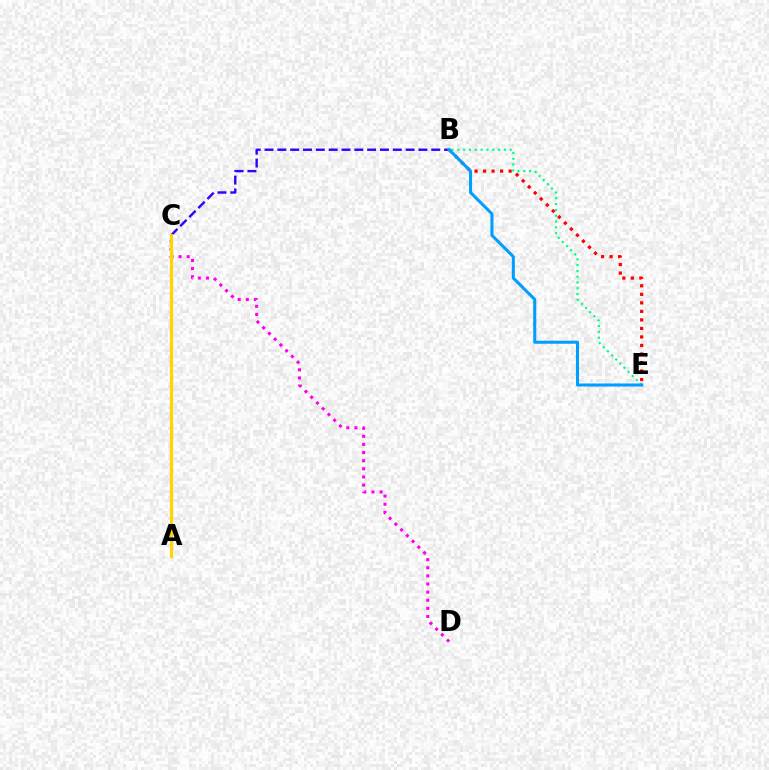{('B', 'E'): [{'color': '#ff0000', 'line_style': 'dotted', 'thickness': 2.32}, {'color': '#00ff86', 'line_style': 'dotted', 'thickness': 1.58}, {'color': '#009eff', 'line_style': 'solid', 'thickness': 2.2}], ('B', 'C'): [{'color': '#3700ff', 'line_style': 'dashed', 'thickness': 1.74}], ('C', 'D'): [{'color': '#ff00ed', 'line_style': 'dotted', 'thickness': 2.21}], ('A', 'C'): [{'color': '#4fff00', 'line_style': 'dashed', 'thickness': 1.93}, {'color': '#ffd500', 'line_style': 'solid', 'thickness': 2.29}]}